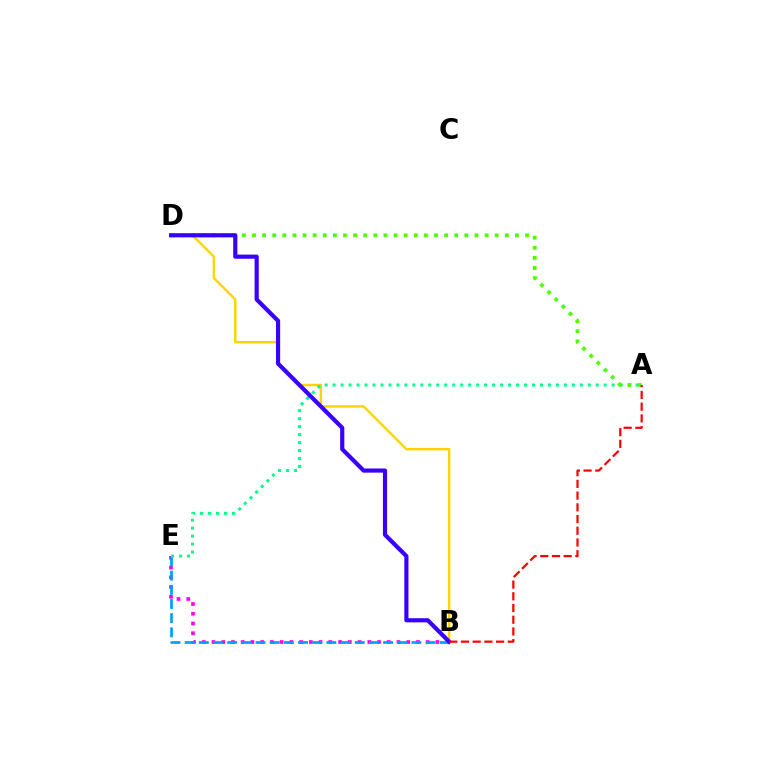{('B', 'E'): [{'color': '#ff00ed', 'line_style': 'dotted', 'thickness': 2.65}, {'color': '#009eff', 'line_style': 'dashed', 'thickness': 1.93}], ('B', 'D'): [{'color': '#ffd500', 'line_style': 'solid', 'thickness': 1.76}, {'color': '#3700ff', 'line_style': 'solid', 'thickness': 3.0}], ('A', 'E'): [{'color': '#00ff86', 'line_style': 'dotted', 'thickness': 2.17}], ('A', 'D'): [{'color': '#4fff00', 'line_style': 'dotted', 'thickness': 2.75}], ('A', 'B'): [{'color': '#ff0000', 'line_style': 'dashed', 'thickness': 1.59}]}